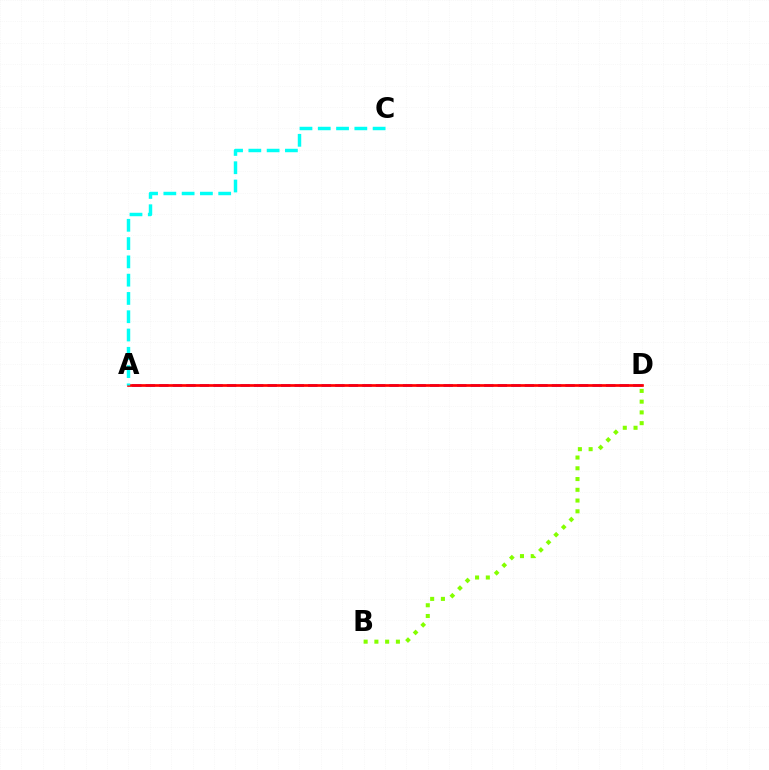{('A', 'D'): [{'color': '#7200ff', 'line_style': 'dashed', 'thickness': 1.84}, {'color': '#ff0000', 'line_style': 'solid', 'thickness': 1.94}], ('B', 'D'): [{'color': '#84ff00', 'line_style': 'dotted', 'thickness': 2.92}], ('A', 'C'): [{'color': '#00fff6', 'line_style': 'dashed', 'thickness': 2.48}]}